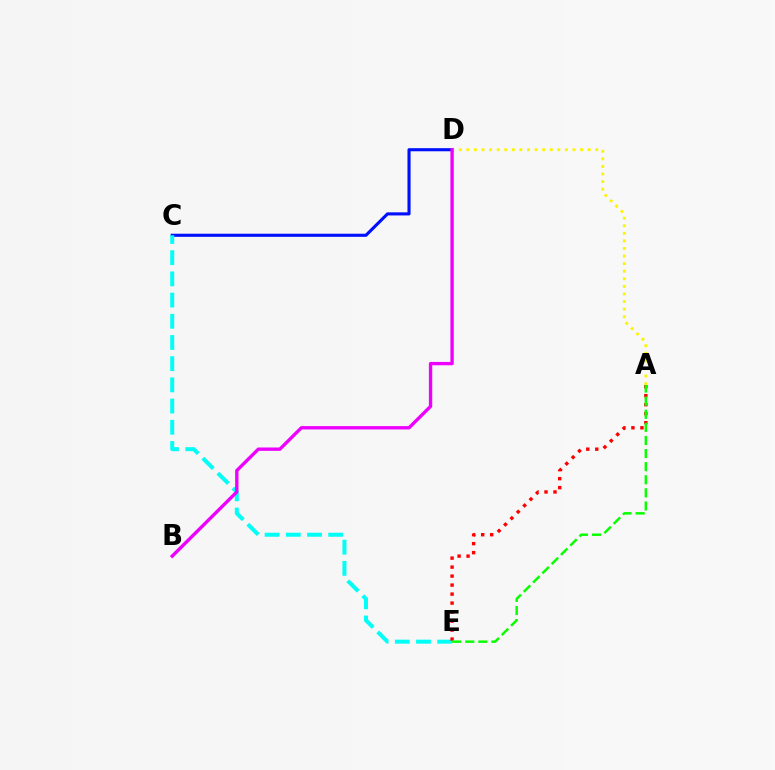{('C', 'D'): [{'color': '#0010ff', 'line_style': 'solid', 'thickness': 2.24}], ('C', 'E'): [{'color': '#00fff6', 'line_style': 'dashed', 'thickness': 2.88}], ('A', 'E'): [{'color': '#ff0000', 'line_style': 'dotted', 'thickness': 2.44}, {'color': '#08ff00', 'line_style': 'dashed', 'thickness': 1.78}], ('A', 'D'): [{'color': '#fcf500', 'line_style': 'dotted', 'thickness': 2.06}], ('B', 'D'): [{'color': '#ee00ff', 'line_style': 'solid', 'thickness': 2.41}]}